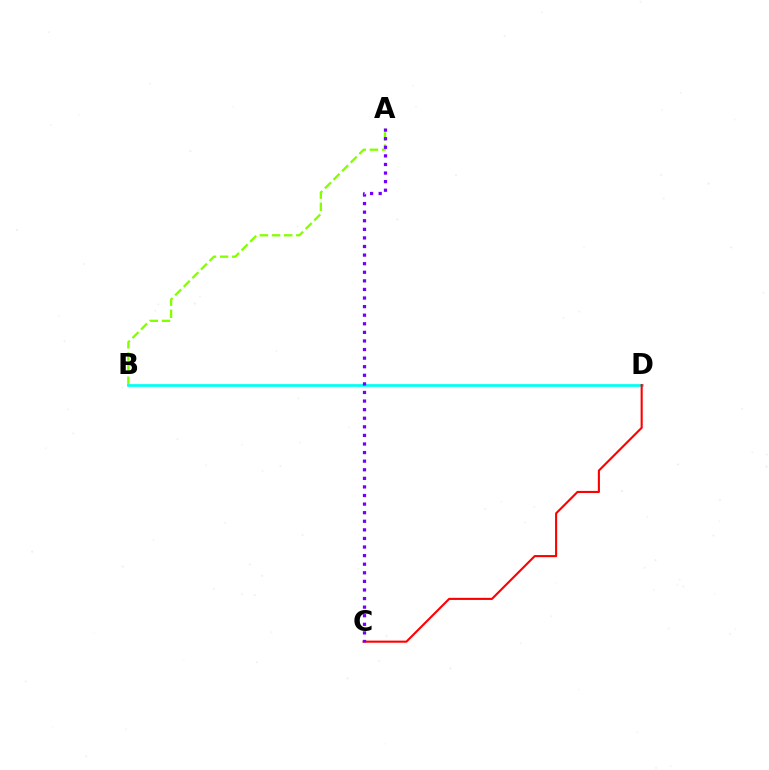{('A', 'B'): [{'color': '#84ff00', 'line_style': 'dashed', 'thickness': 1.65}], ('B', 'D'): [{'color': '#00fff6', 'line_style': 'solid', 'thickness': 1.97}], ('C', 'D'): [{'color': '#ff0000', 'line_style': 'solid', 'thickness': 1.51}], ('A', 'C'): [{'color': '#7200ff', 'line_style': 'dotted', 'thickness': 2.33}]}